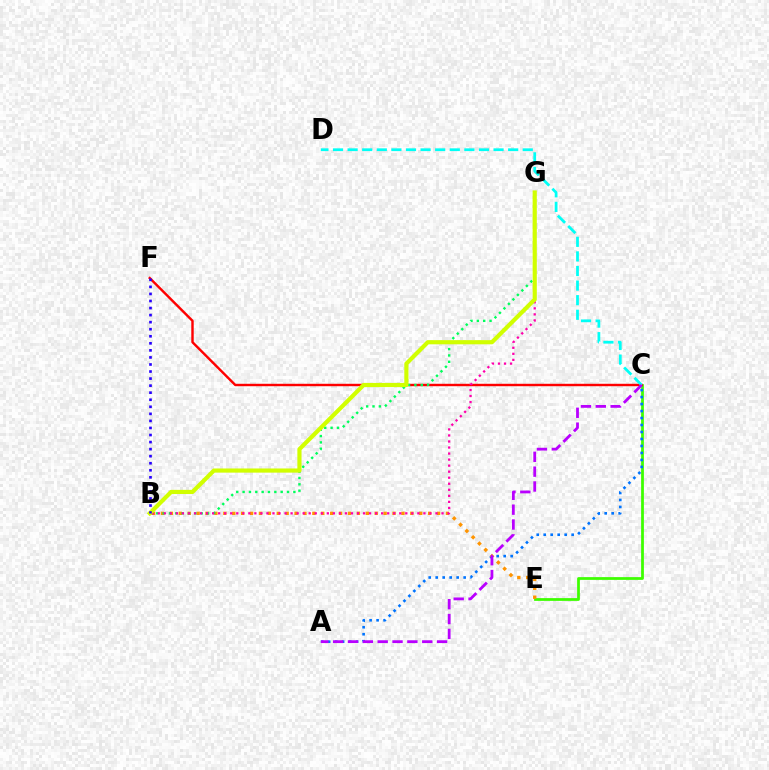{('C', 'E'): [{'color': '#3dff00', 'line_style': 'solid', 'thickness': 1.99}], ('C', 'F'): [{'color': '#ff0000', 'line_style': 'solid', 'thickness': 1.75}], ('A', 'C'): [{'color': '#0074ff', 'line_style': 'dotted', 'thickness': 1.9}, {'color': '#b900ff', 'line_style': 'dashed', 'thickness': 2.02}], ('B', 'E'): [{'color': '#ff9400', 'line_style': 'dotted', 'thickness': 2.42}], ('B', 'G'): [{'color': '#00ff5c', 'line_style': 'dotted', 'thickness': 1.72}, {'color': '#ff00ac', 'line_style': 'dotted', 'thickness': 1.64}, {'color': '#d1ff00', 'line_style': 'solid', 'thickness': 3.0}], ('C', 'D'): [{'color': '#00fff6', 'line_style': 'dashed', 'thickness': 1.98}], ('B', 'F'): [{'color': '#2500ff', 'line_style': 'dotted', 'thickness': 1.92}]}